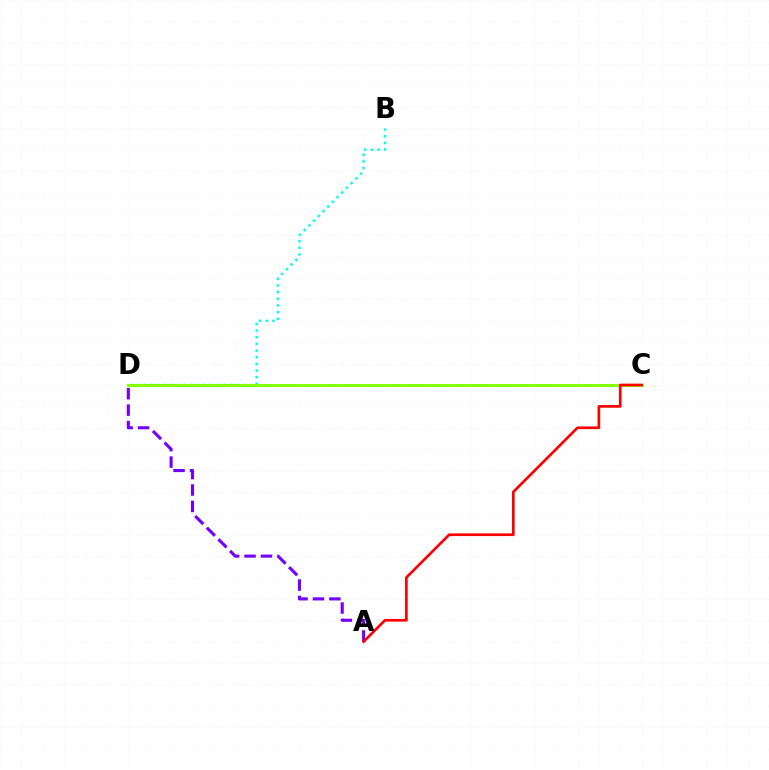{('B', 'D'): [{'color': '#00fff6', 'line_style': 'dotted', 'thickness': 1.81}], ('A', 'D'): [{'color': '#7200ff', 'line_style': 'dashed', 'thickness': 2.23}], ('C', 'D'): [{'color': '#84ff00', 'line_style': 'solid', 'thickness': 2.11}], ('A', 'C'): [{'color': '#ff0000', 'line_style': 'solid', 'thickness': 1.93}]}